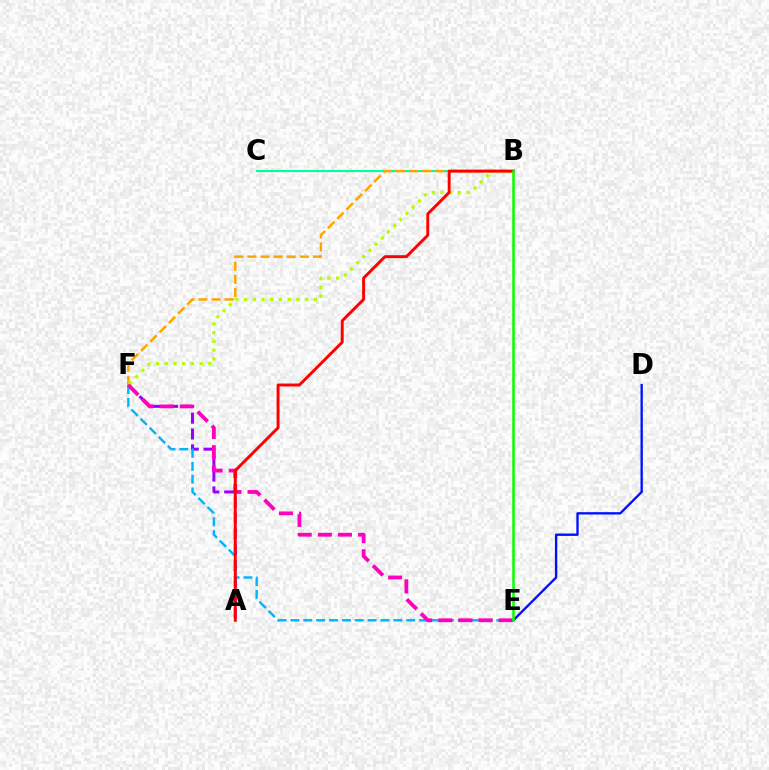{('B', 'C'): [{'color': '#00ff9d', 'line_style': 'solid', 'thickness': 1.52}], ('B', 'F'): [{'color': '#ffa500', 'line_style': 'dashed', 'thickness': 1.78}, {'color': '#b3ff00', 'line_style': 'dotted', 'thickness': 2.37}], ('A', 'F'): [{'color': '#9b00ff', 'line_style': 'dashed', 'thickness': 2.15}], ('E', 'F'): [{'color': '#00b5ff', 'line_style': 'dashed', 'thickness': 1.75}, {'color': '#ff00bd', 'line_style': 'dashed', 'thickness': 2.73}], ('A', 'B'): [{'color': '#ff0000', 'line_style': 'solid', 'thickness': 2.1}], ('D', 'E'): [{'color': '#0010ff', 'line_style': 'solid', 'thickness': 1.69}], ('B', 'E'): [{'color': '#08ff00', 'line_style': 'solid', 'thickness': 1.81}]}